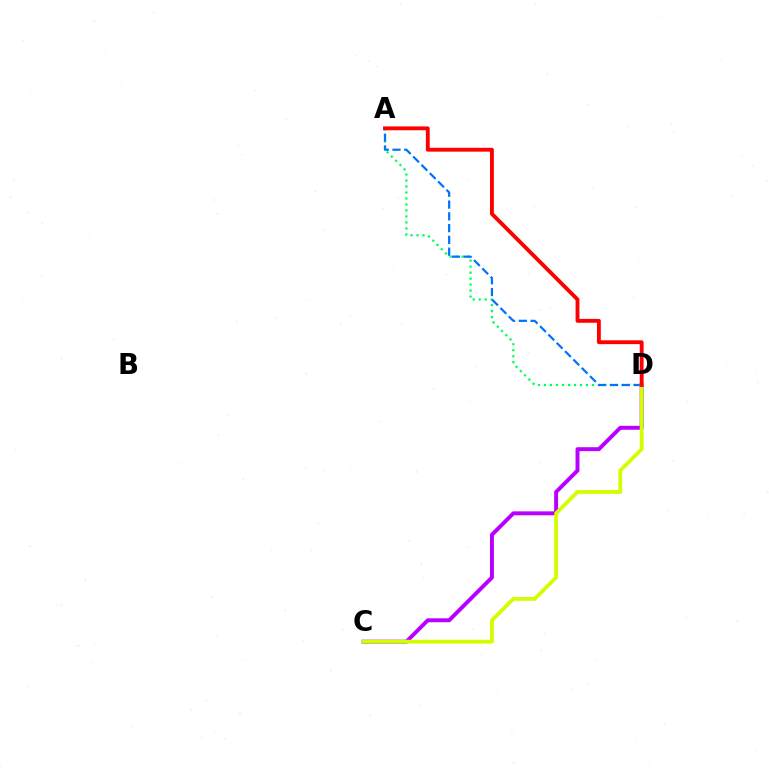{('C', 'D'): [{'color': '#b900ff', 'line_style': 'solid', 'thickness': 2.84}, {'color': '#d1ff00', 'line_style': 'solid', 'thickness': 2.73}], ('A', 'D'): [{'color': '#00ff5c', 'line_style': 'dotted', 'thickness': 1.63}, {'color': '#0074ff', 'line_style': 'dashed', 'thickness': 1.6}, {'color': '#ff0000', 'line_style': 'solid', 'thickness': 2.78}]}